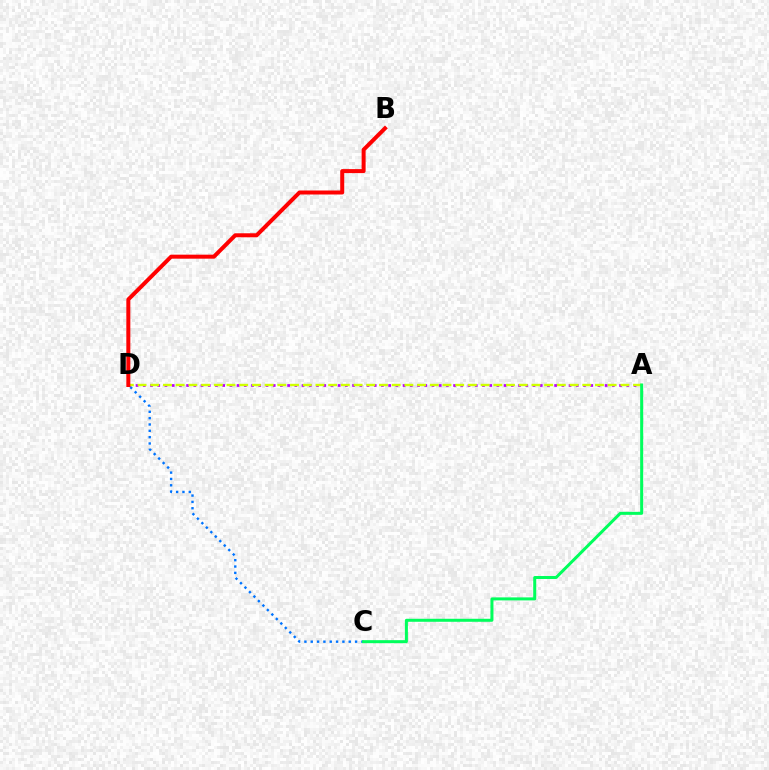{('A', 'D'): [{'color': '#b900ff', 'line_style': 'dotted', 'thickness': 1.96}, {'color': '#d1ff00', 'line_style': 'dashed', 'thickness': 1.73}], ('C', 'D'): [{'color': '#0074ff', 'line_style': 'dotted', 'thickness': 1.72}], ('A', 'C'): [{'color': '#00ff5c', 'line_style': 'solid', 'thickness': 2.17}], ('B', 'D'): [{'color': '#ff0000', 'line_style': 'solid', 'thickness': 2.88}]}